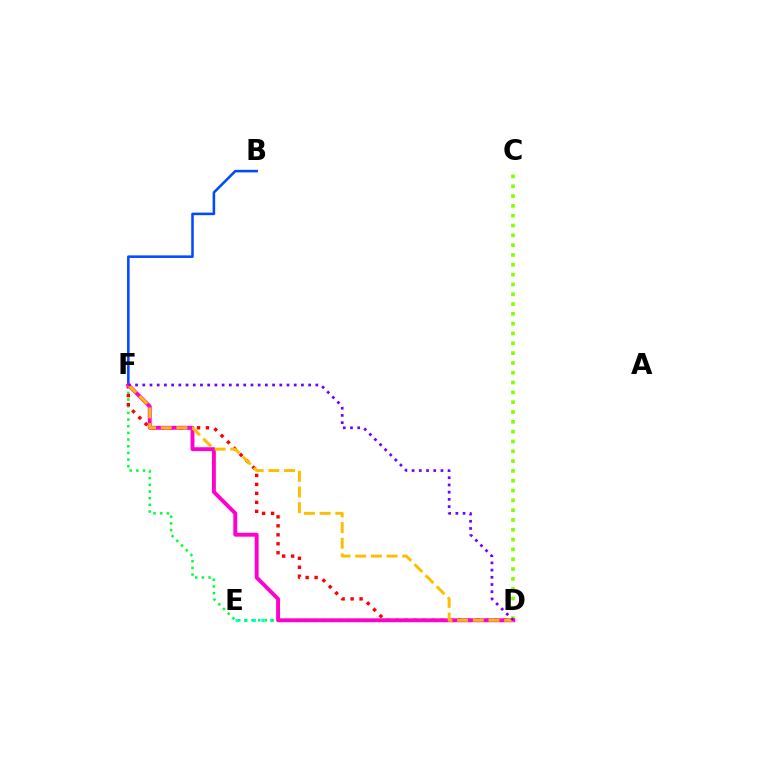{('D', 'E'): [{'color': '#00fff6', 'line_style': 'dotted', 'thickness': 2.34}], ('D', 'F'): [{'color': '#00ff39', 'line_style': 'dotted', 'thickness': 1.81}, {'color': '#ff0000', 'line_style': 'dotted', 'thickness': 2.44}, {'color': '#ff00cf', 'line_style': 'solid', 'thickness': 2.8}, {'color': '#ffbd00', 'line_style': 'dashed', 'thickness': 2.13}, {'color': '#7200ff', 'line_style': 'dotted', 'thickness': 1.96}], ('B', 'F'): [{'color': '#004bff', 'line_style': 'solid', 'thickness': 1.84}], ('C', 'D'): [{'color': '#84ff00', 'line_style': 'dotted', 'thickness': 2.67}]}